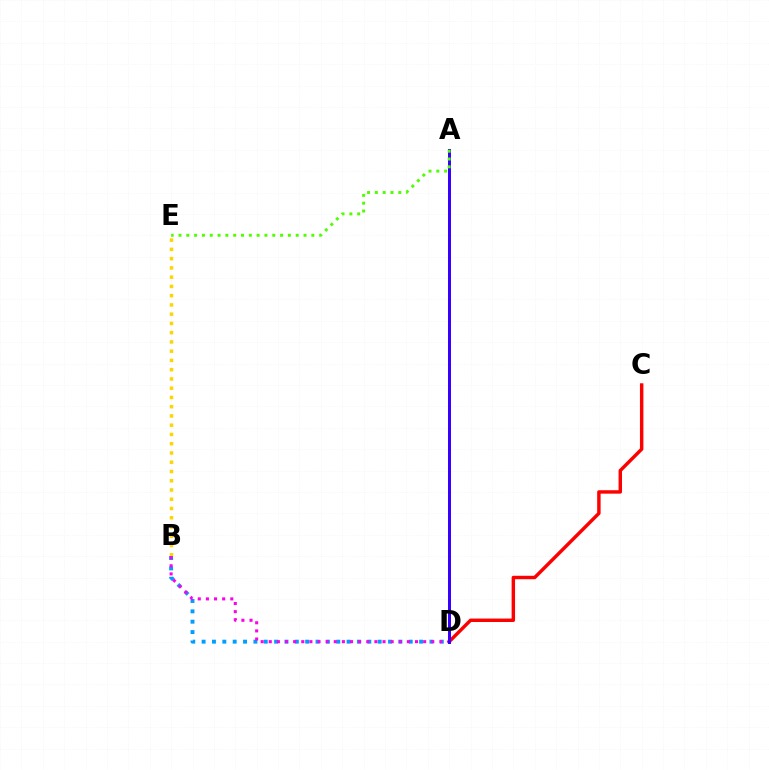{('A', 'D'): [{'color': '#00ff86', 'line_style': 'dotted', 'thickness': 1.94}, {'color': '#3700ff', 'line_style': 'solid', 'thickness': 2.16}], ('B', 'E'): [{'color': '#ffd500', 'line_style': 'dotted', 'thickness': 2.51}], ('C', 'D'): [{'color': '#ff0000', 'line_style': 'solid', 'thickness': 2.47}], ('B', 'D'): [{'color': '#009eff', 'line_style': 'dotted', 'thickness': 2.81}, {'color': '#ff00ed', 'line_style': 'dotted', 'thickness': 2.21}], ('A', 'E'): [{'color': '#4fff00', 'line_style': 'dotted', 'thickness': 2.12}]}